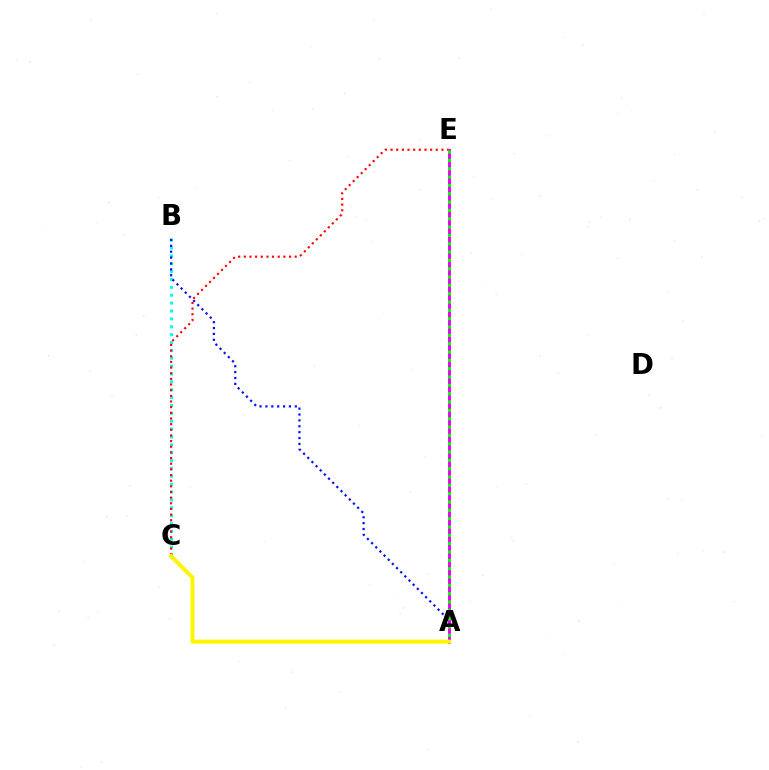{('B', 'C'): [{'color': '#00fff6', 'line_style': 'dotted', 'thickness': 2.14}], ('C', 'E'): [{'color': '#ff0000', 'line_style': 'dotted', 'thickness': 1.54}], ('A', 'B'): [{'color': '#0010ff', 'line_style': 'dotted', 'thickness': 1.6}], ('A', 'E'): [{'color': '#ee00ff', 'line_style': 'solid', 'thickness': 2.15}, {'color': '#08ff00', 'line_style': 'dotted', 'thickness': 2.26}], ('A', 'C'): [{'color': '#fcf500', 'line_style': 'solid', 'thickness': 2.84}]}